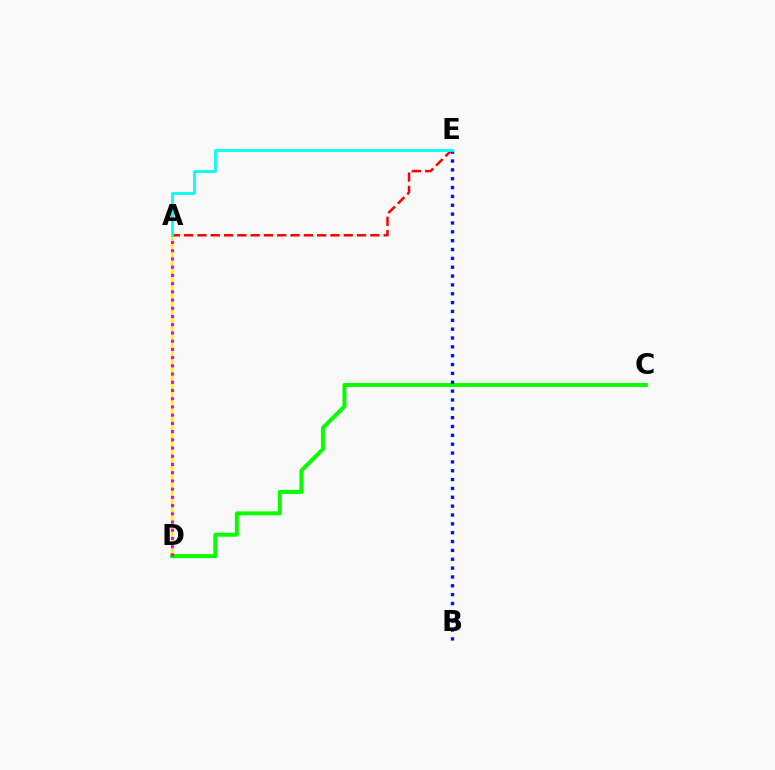{('A', 'D'): [{'color': '#fcf500', 'line_style': 'solid', 'thickness': 1.69}, {'color': '#ee00ff', 'line_style': 'dotted', 'thickness': 2.23}], ('A', 'E'): [{'color': '#ff0000', 'line_style': 'dashed', 'thickness': 1.81}, {'color': '#00fff6', 'line_style': 'solid', 'thickness': 2.0}], ('C', 'D'): [{'color': '#08ff00', 'line_style': 'solid', 'thickness': 2.86}], ('B', 'E'): [{'color': '#0010ff', 'line_style': 'dotted', 'thickness': 2.4}]}